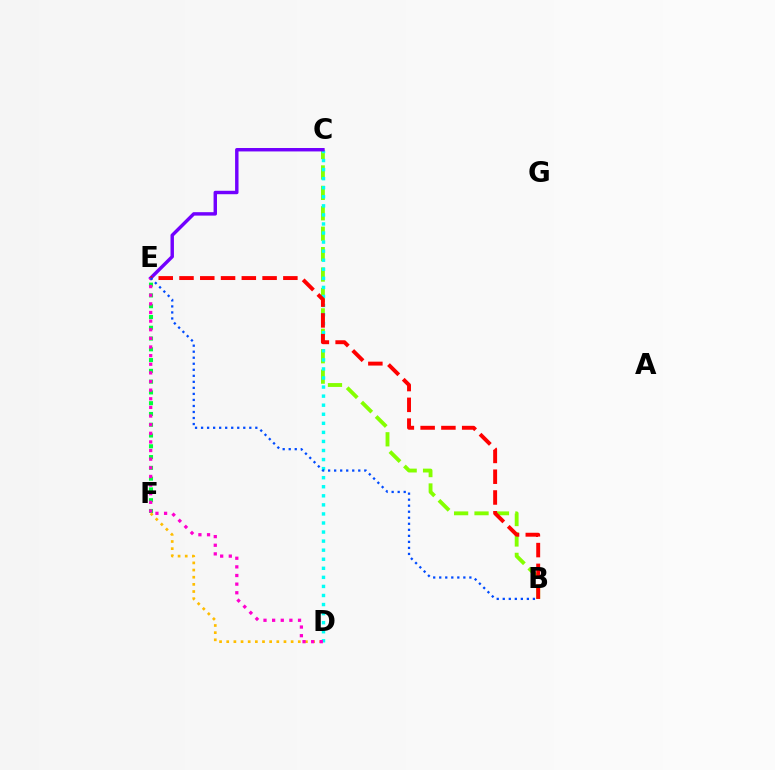{('B', 'C'): [{'color': '#84ff00', 'line_style': 'dashed', 'thickness': 2.77}], ('E', 'F'): [{'color': '#00ff39', 'line_style': 'dotted', 'thickness': 2.93}], ('D', 'F'): [{'color': '#ffbd00', 'line_style': 'dotted', 'thickness': 1.94}], ('C', 'D'): [{'color': '#00fff6', 'line_style': 'dotted', 'thickness': 2.46}], ('C', 'E'): [{'color': '#7200ff', 'line_style': 'solid', 'thickness': 2.47}], ('B', 'E'): [{'color': '#ff0000', 'line_style': 'dashed', 'thickness': 2.82}, {'color': '#004bff', 'line_style': 'dotted', 'thickness': 1.64}], ('D', 'E'): [{'color': '#ff00cf', 'line_style': 'dotted', 'thickness': 2.34}]}